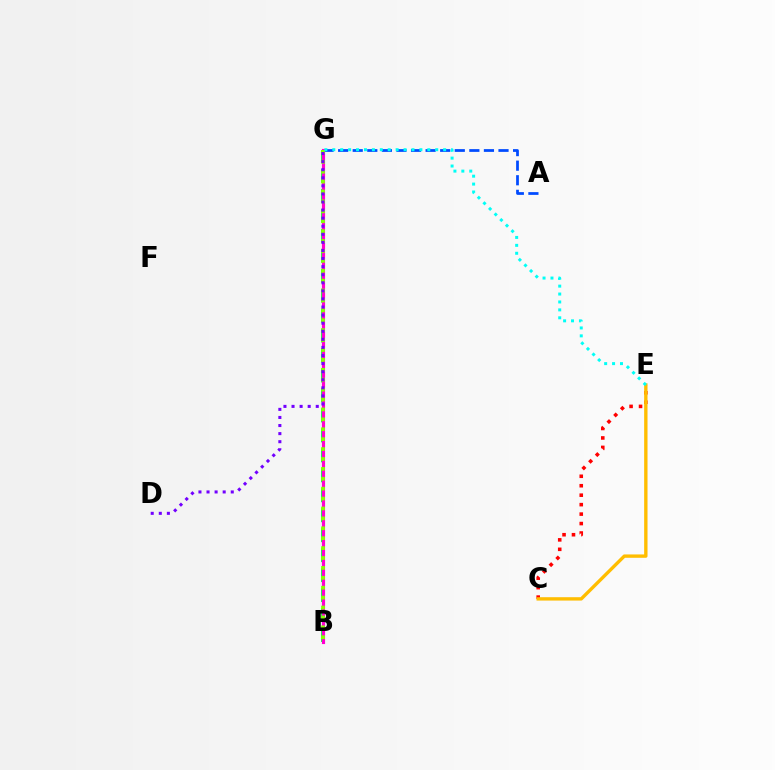{('B', 'G'): [{'color': '#00ff39', 'line_style': 'dashed', 'thickness': 2.71}, {'color': '#ff00cf', 'line_style': 'solid', 'thickness': 2.26}, {'color': '#84ff00', 'line_style': 'dotted', 'thickness': 2.69}], ('A', 'G'): [{'color': '#004bff', 'line_style': 'dashed', 'thickness': 1.98}], ('C', 'E'): [{'color': '#ff0000', 'line_style': 'dotted', 'thickness': 2.57}, {'color': '#ffbd00', 'line_style': 'solid', 'thickness': 2.42}], ('D', 'G'): [{'color': '#7200ff', 'line_style': 'dotted', 'thickness': 2.19}], ('E', 'G'): [{'color': '#00fff6', 'line_style': 'dotted', 'thickness': 2.15}]}